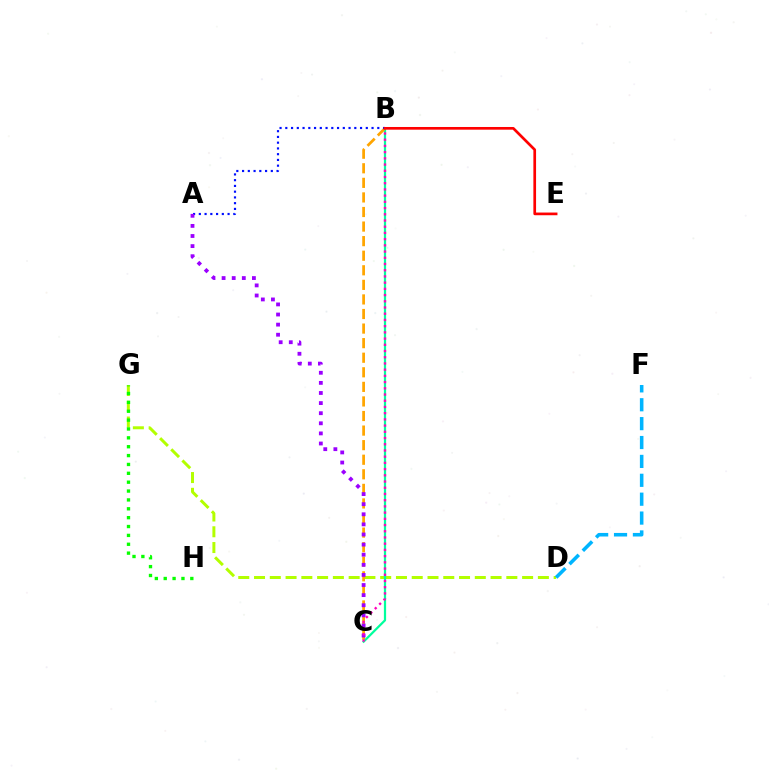{('D', 'G'): [{'color': '#b3ff00', 'line_style': 'dashed', 'thickness': 2.14}], ('B', 'C'): [{'color': '#00ff9d', 'line_style': 'solid', 'thickness': 1.6}, {'color': '#ffa500', 'line_style': 'dashed', 'thickness': 1.98}, {'color': '#ff00bd', 'line_style': 'dotted', 'thickness': 1.69}], ('G', 'H'): [{'color': '#08ff00', 'line_style': 'dotted', 'thickness': 2.41}], ('A', 'B'): [{'color': '#0010ff', 'line_style': 'dotted', 'thickness': 1.56}], ('B', 'E'): [{'color': '#ff0000', 'line_style': 'solid', 'thickness': 1.94}], ('A', 'C'): [{'color': '#9b00ff', 'line_style': 'dotted', 'thickness': 2.75}], ('D', 'F'): [{'color': '#00b5ff', 'line_style': 'dashed', 'thickness': 2.57}]}